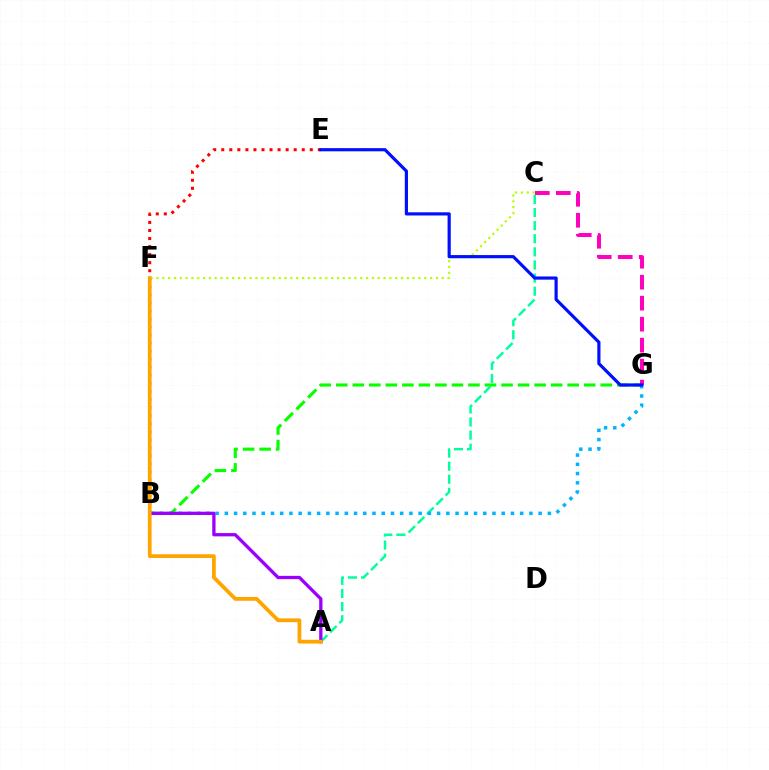{('B', 'E'): [{'color': '#ff0000', 'line_style': 'dotted', 'thickness': 2.19}], ('B', 'G'): [{'color': '#08ff00', 'line_style': 'dashed', 'thickness': 2.25}, {'color': '#00b5ff', 'line_style': 'dotted', 'thickness': 2.51}], ('A', 'C'): [{'color': '#00ff9d', 'line_style': 'dashed', 'thickness': 1.78}], ('C', 'F'): [{'color': '#b3ff00', 'line_style': 'dotted', 'thickness': 1.58}], ('C', 'G'): [{'color': '#ff00bd', 'line_style': 'dashed', 'thickness': 2.85}], ('E', 'G'): [{'color': '#0010ff', 'line_style': 'solid', 'thickness': 2.29}], ('A', 'B'): [{'color': '#9b00ff', 'line_style': 'solid', 'thickness': 2.37}], ('A', 'F'): [{'color': '#ffa500', 'line_style': 'solid', 'thickness': 2.71}]}